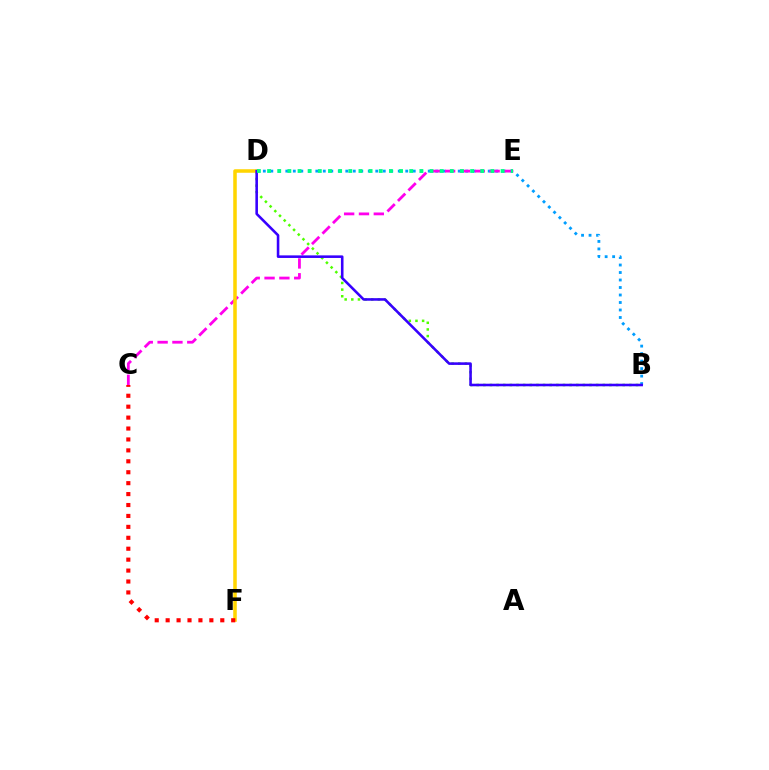{('B', 'D'): [{'color': '#4fff00', 'line_style': 'dotted', 'thickness': 1.8}, {'color': '#009eff', 'line_style': 'dotted', 'thickness': 2.04}, {'color': '#3700ff', 'line_style': 'solid', 'thickness': 1.86}], ('C', 'E'): [{'color': '#ff00ed', 'line_style': 'dashed', 'thickness': 2.02}], ('D', 'F'): [{'color': '#ffd500', 'line_style': 'solid', 'thickness': 2.54}], ('D', 'E'): [{'color': '#00ff86', 'line_style': 'dotted', 'thickness': 2.76}], ('C', 'F'): [{'color': '#ff0000', 'line_style': 'dotted', 'thickness': 2.97}]}